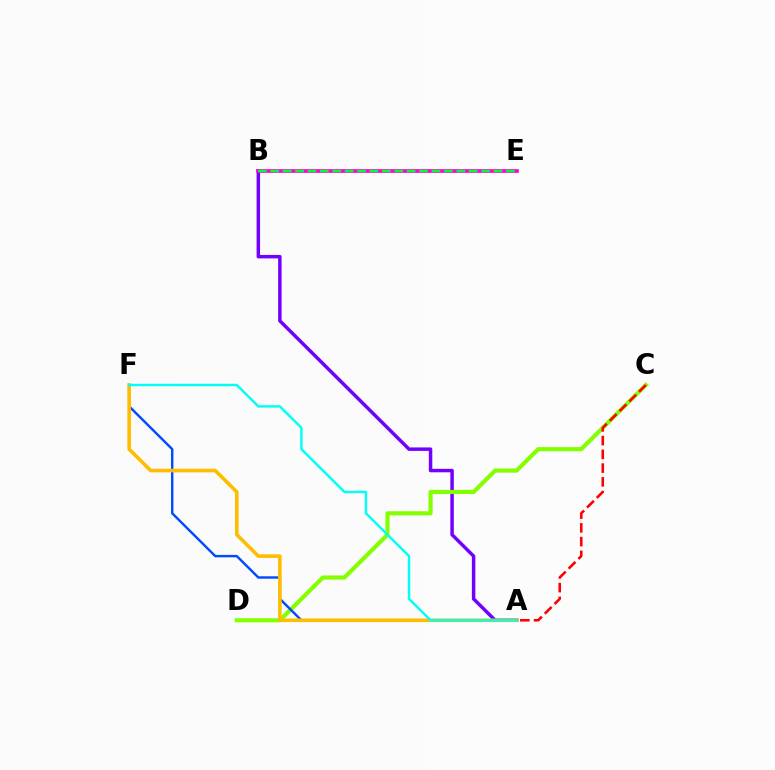{('A', 'B'): [{'color': '#7200ff', 'line_style': 'solid', 'thickness': 2.5}], ('C', 'D'): [{'color': '#84ff00', 'line_style': 'solid', 'thickness': 2.97}], ('A', 'C'): [{'color': '#ff0000', 'line_style': 'dashed', 'thickness': 1.87}], ('A', 'F'): [{'color': '#004bff', 'line_style': 'solid', 'thickness': 1.74}, {'color': '#ffbd00', 'line_style': 'solid', 'thickness': 2.6}, {'color': '#00fff6', 'line_style': 'solid', 'thickness': 1.75}], ('B', 'E'): [{'color': '#ff00cf', 'line_style': 'solid', 'thickness': 2.66}, {'color': '#00ff39', 'line_style': 'dashed', 'thickness': 1.68}]}